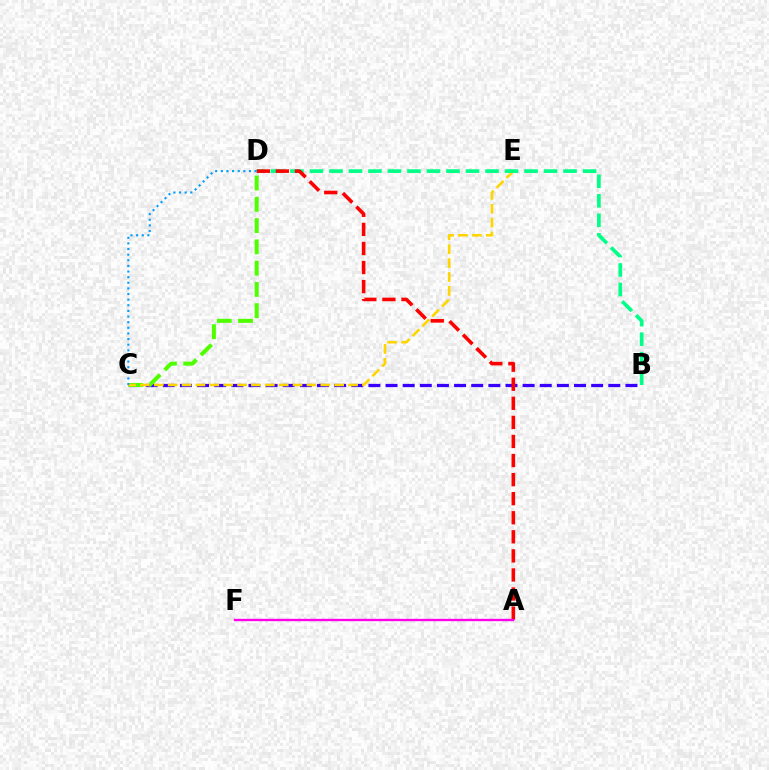{('B', 'C'): [{'color': '#3700ff', 'line_style': 'dashed', 'thickness': 2.33}], ('C', 'D'): [{'color': '#4fff00', 'line_style': 'dashed', 'thickness': 2.89}, {'color': '#009eff', 'line_style': 'dotted', 'thickness': 1.53}], ('C', 'E'): [{'color': '#ffd500', 'line_style': 'dashed', 'thickness': 1.89}], ('B', 'D'): [{'color': '#00ff86', 'line_style': 'dashed', 'thickness': 2.65}], ('A', 'D'): [{'color': '#ff0000', 'line_style': 'dashed', 'thickness': 2.59}], ('A', 'F'): [{'color': '#ff00ed', 'line_style': 'solid', 'thickness': 1.7}]}